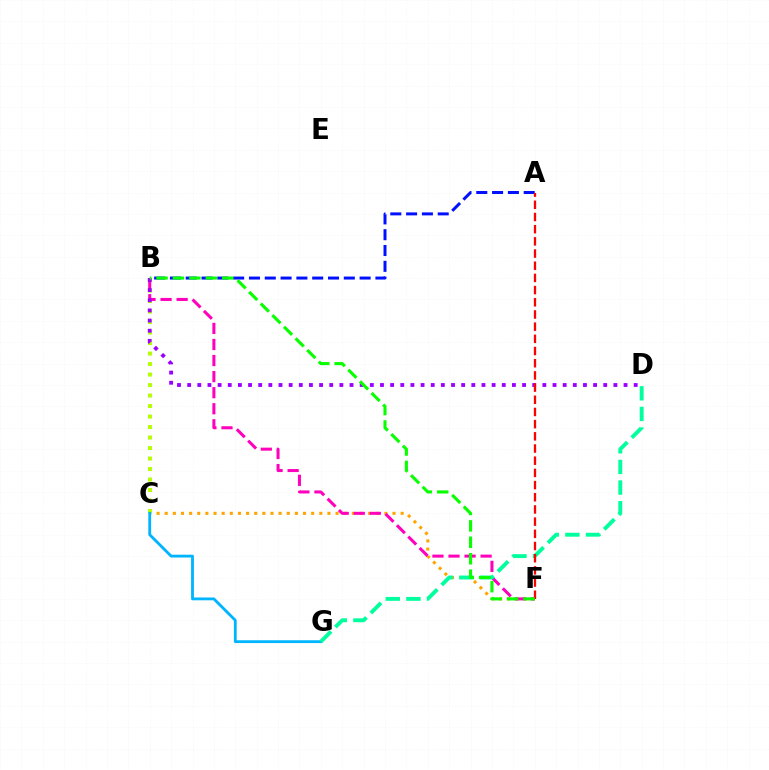{('C', 'F'): [{'color': '#ffa500', 'line_style': 'dotted', 'thickness': 2.21}], ('A', 'B'): [{'color': '#0010ff', 'line_style': 'dashed', 'thickness': 2.15}], ('B', 'C'): [{'color': '#b3ff00', 'line_style': 'dotted', 'thickness': 2.85}], ('B', 'F'): [{'color': '#ff00bd', 'line_style': 'dashed', 'thickness': 2.18}, {'color': '#08ff00', 'line_style': 'dashed', 'thickness': 2.23}], ('B', 'D'): [{'color': '#9b00ff', 'line_style': 'dotted', 'thickness': 2.76}], ('C', 'G'): [{'color': '#00b5ff', 'line_style': 'solid', 'thickness': 2.03}], ('D', 'G'): [{'color': '#00ff9d', 'line_style': 'dashed', 'thickness': 2.8}], ('A', 'F'): [{'color': '#ff0000', 'line_style': 'dashed', 'thickness': 1.66}]}